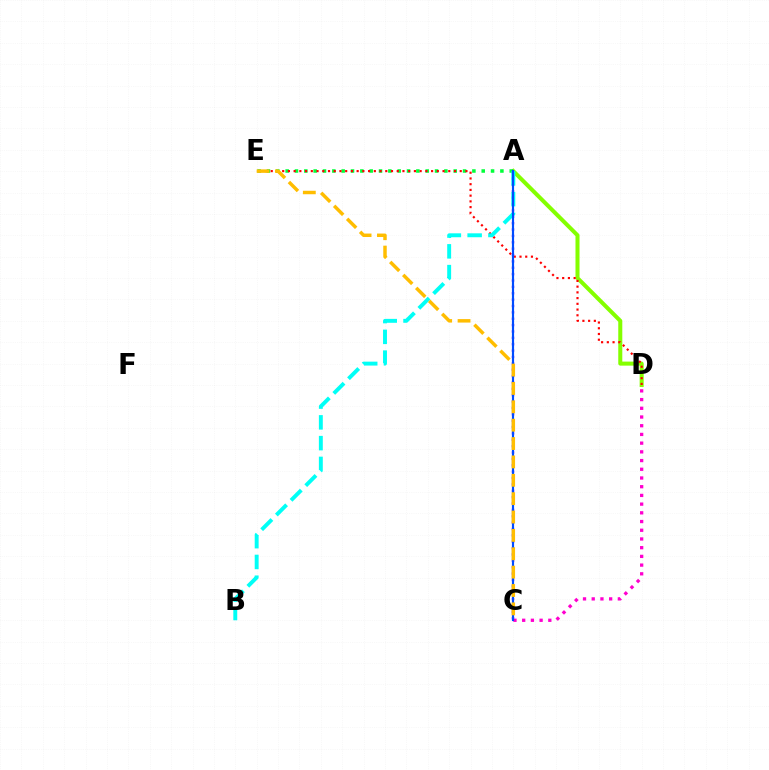{('A', 'D'): [{'color': '#84ff00', 'line_style': 'solid', 'thickness': 2.9}], ('C', 'D'): [{'color': '#ff00cf', 'line_style': 'dotted', 'thickness': 2.37}], ('A', 'E'): [{'color': '#00ff39', 'line_style': 'dotted', 'thickness': 2.54}], ('D', 'E'): [{'color': '#ff0000', 'line_style': 'dotted', 'thickness': 1.56}], ('A', 'C'): [{'color': '#7200ff', 'line_style': 'dotted', 'thickness': 1.73}, {'color': '#004bff', 'line_style': 'solid', 'thickness': 1.55}], ('A', 'B'): [{'color': '#00fff6', 'line_style': 'dashed', 'thickness': 2.82}], ('C', 'E'): [{'color': '#ffbd00', 'line_style': 'dashed', 'thickness': 2.5}]}